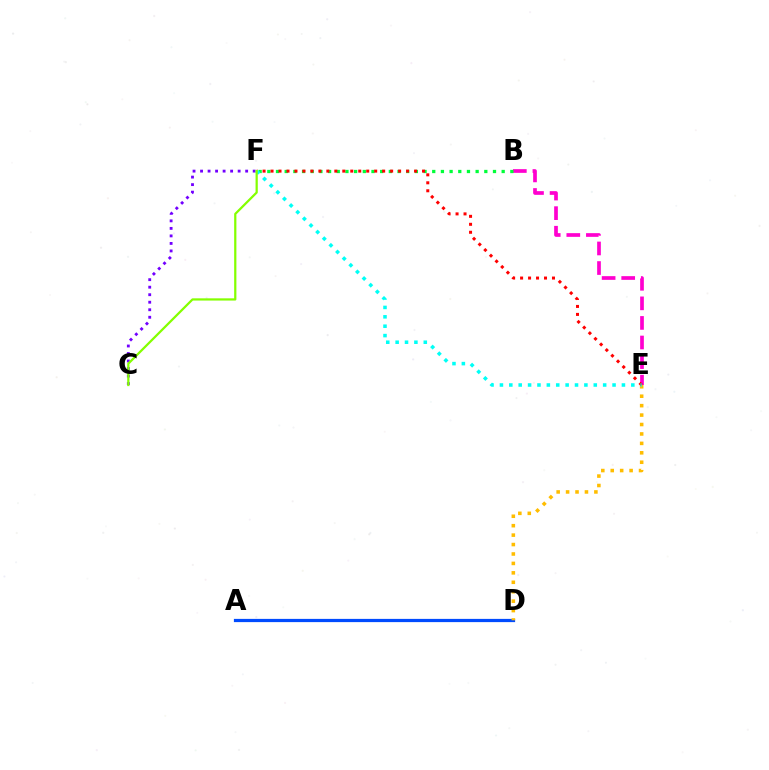{('A', 'D'): [{'color': '#004bff', 'line_style': 'solid', 'thickness': 2.33}], ('D', 'E'): [{'color': '#ffbd00', 'line_style': 'dotted', 'thickness': 2.56}], ('B', 'E'): [{'color': '#ff00cf', 'line_style': 'dashed', 'thickness': 2.66}], ('B', 'F'): [{'color': '#00ff39', 'line_style': 'dotted', 'thickness': 2.36}], ('E', 'F'): [{'color': '#ff0000', 'line_style': 'dotted', 'thickness': 2.17}, {'color': '#00fff6', 'line_style': 'dotted', 'thickness': 2.55}], ('C', 'F'): [{'color': '#7200ff', 'line_style': 'dotted', 'thickness': 2.04}, {'color': '#84ff00', 'line_style': 'solid', 'thickness': 1.61}]}